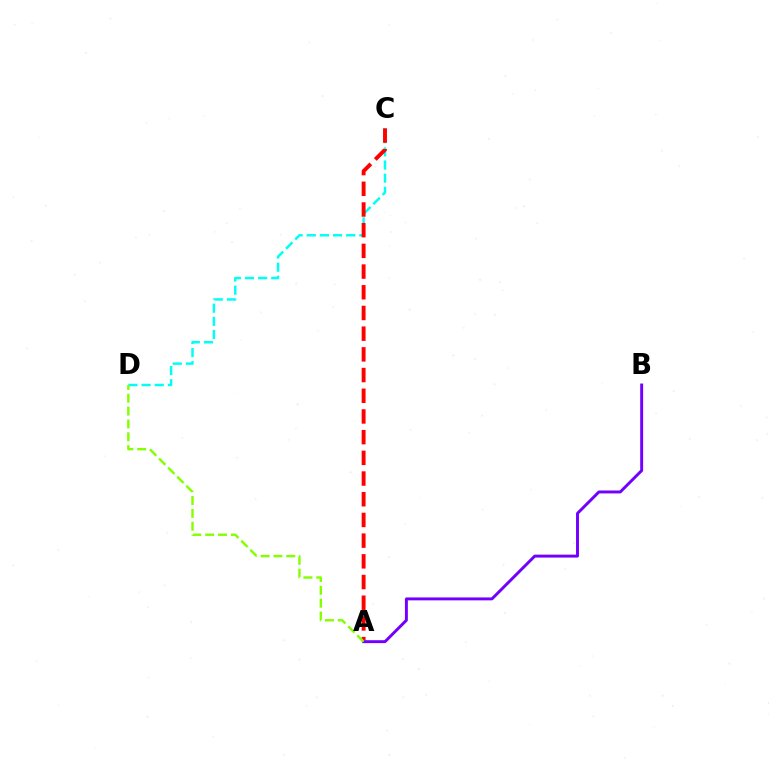{('C', 'D'): [{'color': '#00fff6', 'line_style': 'dashed', 'thickness': 1.79}], ('A', 'C'): [{'color': '#ff0000', 'line_style': 'dashed', 'thickness': 2.81}], ('A', 'B'): [{'color': '#7200ff', 'line_style': 'solid', 'thickness': 2.11}], ('A', 'D'): [{'color': '#84ff00', 'line_style': 'dashed', 'thickness': 1.75}]}